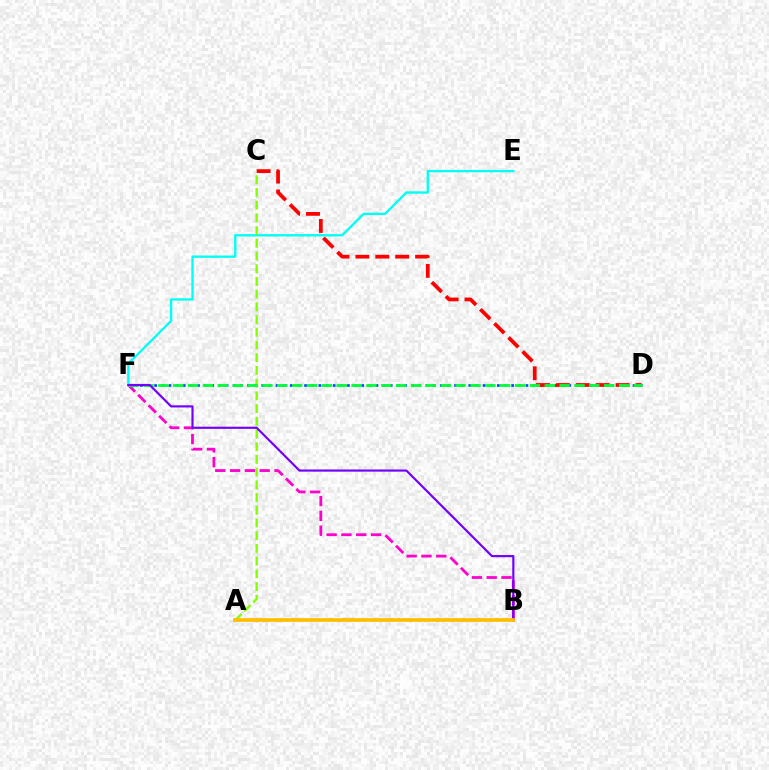{('D', 'F'): [{'color': '#004bff', 'line_style': 'dotted', 'thickness': 1.94}, {'color': '#00ff39', 'line_style': 'dashed', 'thickness': 2.02}], ('E', 'F'): [{'color': '#00fff6', 'line_style': 'solid', 'thickness': 1.69}], ('B', 'F'): [{'color': '#ff00cf', 'line_style': 'dashed', 'thickness': 2.01}, {'color': '#7200ff', 'line_style': 'solid', 'thickness': 1.56}], ('A', 'C'): [{'color': '#84ff00', 'line_style': 'dashed', 'thickness': 1.73}], ('C', 'D'): [{'color': '#ff0000', 'line_style': 'dashed', 'thickness': 2.7}], ('A', 'B'): [{'color': '#ffbd00', 'line_style': 'solid', 'thickness': 2.67}]}